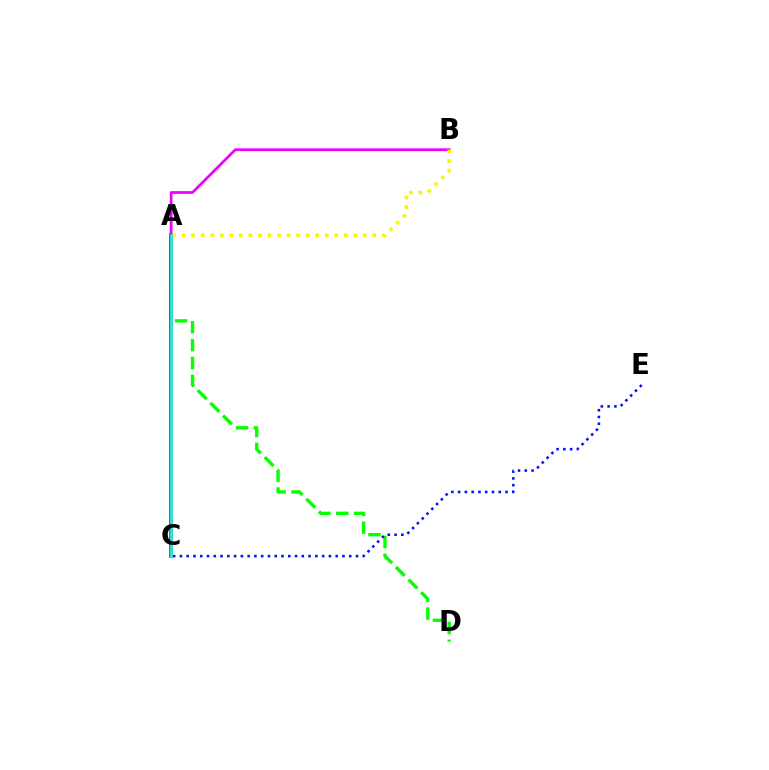{('A', 'D'): [{'color': '#08ff00', 'line_style': 'dashed', 'thickness': 2.43}], ('C', 'E'): [{'color': '#0010ff', 'line_style': 'dotted', 'thickness': 1.84}], ('A', 'C'): [{'color': '#ff0000', 'line_style': 'solid', 'thickness': 2.62}, {'color': '#00fff6', 'line_style': 'solid', 'thickness': 1.89}], ('A', 'B'): [{'color': '#ee00ff', 'line_style': 'solid', 'thickness': 1.98}, {'color': '#fcf500', 'line_style': 'dotted', 'thickness': 2.59}]}